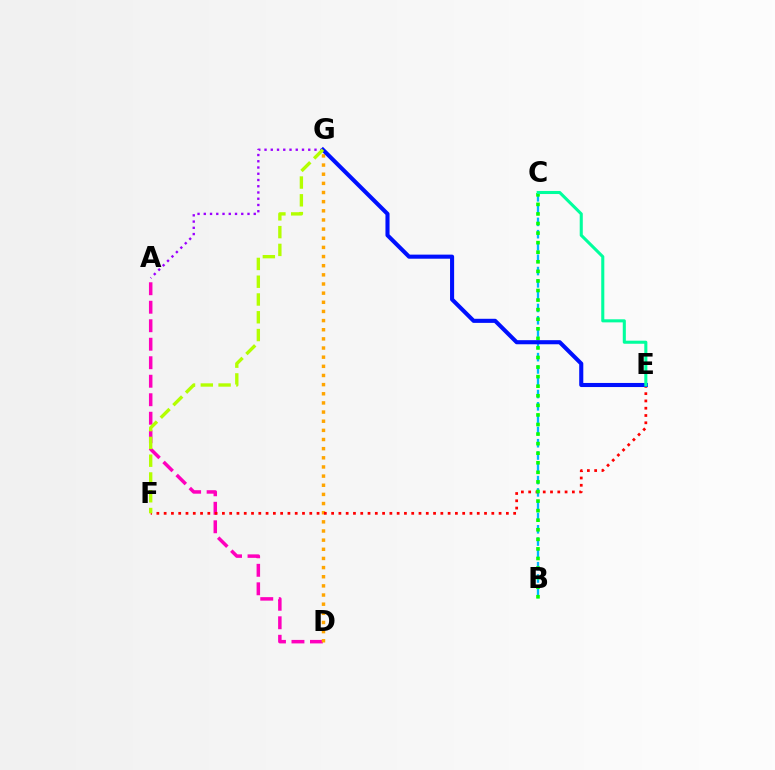{('A', 'G'): [{'color': '#9b00ff', 'line_style': 'dotted', 'thickness': 1.7}], ('B', 'C'): [{'color': '#00b5ff', 'line_style': 'dashed', 'thickness': 1.67}, {'color': '#08ff00', 'line_style': 'dotted', 'thickness': 2.6}], ('A', 'D'): [{'color': '#ff00bd', 'line_style': 'dashed', 'thickness': 2.51}], ('D', 'G'): [{'color': '#ffa500', 'line_style': 'dotted', 'thickness': 2.49}], ('E', 'F'): [{'color': '#ff0000', 'line_style': 'dotted', 'thickness': 1.98}], ('E', 'G'): [{'color': '#0010ff', 'line_style': 'solid', 'thickness': 2.94}], ('F', 'G'): [{'color': '#b3ff00', 'line_style': 'dashed', 'thickness': 2.42}], ('C', 'E'): [{'color': '#00ff9d', 'line_style': 'solid', 'thickness': 2.21}]}